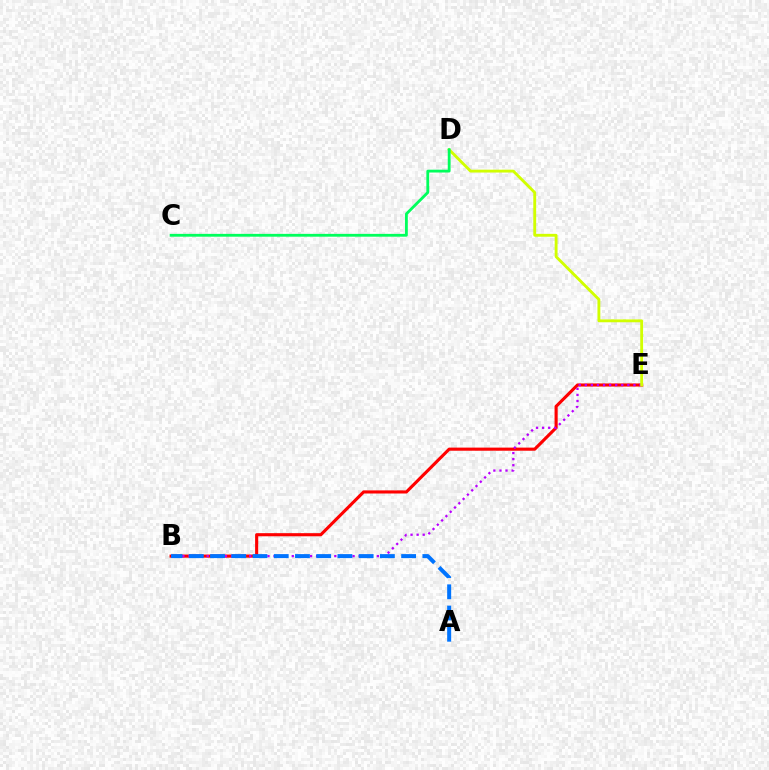{('B', 'E'): [{'color': '#ff0000', 'line_style': 'solid', 'thickness': 2.25}, {'color': '#b900ff', 'line_style': 'dotted', 'thickness': 1.65}], ('D', 'E'): [{'color': '#d1ff00', 'line_style': 'solid', 'thickness': 2.06}], ('C', 'D'): [{'color': '#00ff5c', 'line_style': 'solid', 'thickness': 2.03}], ('A', 'B'): [{'color': '#0074ff', 'line_style': 'dashed', 'thickness': 2.88}]}